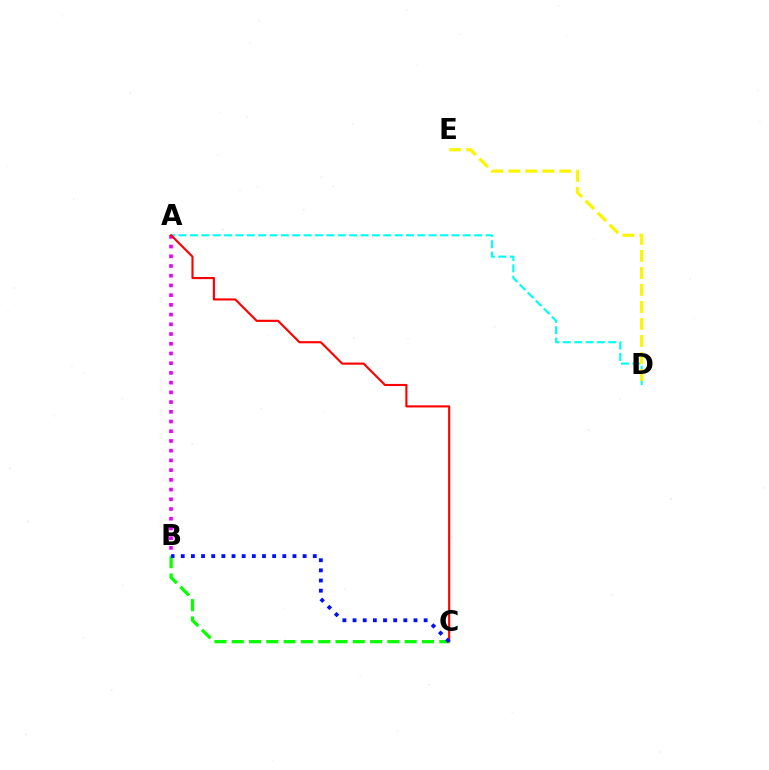{('A', 'D'): [{'color': '#00fff6', 'line_style': 'dashed', 'thickness': 1.54}], ('A', 'B'): [{'color': '#ee00ff', 'line_style': 'dotted', 'thickness': 2.64}], ('A', 'C'): [{'color': '#ff0000', 'line_style': 'solid', 'thickness': 1.54}], ('B', 'C'): [{'color': '#08ff00', 'line_style': 'dashed', 'thickness': 2.35}, {'color': '#0010ff', 'line_style': 'dotted', 'thickness': 2.76}], ('D', 'E'): [{'color': '#fcf500', 'line_style': 'dashed', 'thickness': 2.31}]}